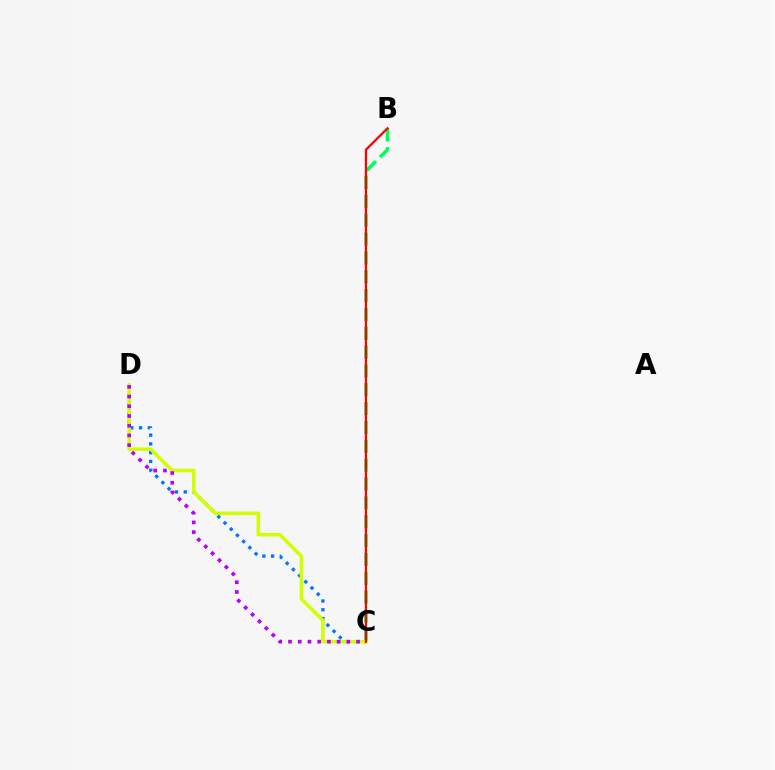{('C', 'D'): [{'color': '#0074ff', 'line_style': 'dotted', 'thickness': 2.38}, {'color': '#d1ff00', 'line_style': 'solid', 'thickness': 2.53}, {'color': '#b900ff', 'line_style': 'dotted', 'thickness': 2.64}], ('B', 'C'): [{'color': '#00ff5c', 'line_style': 'dashed', 'thickness': 2.56}, {'color': '#ff0000', 'line_style': 'solid', 'thickness': 1.63}]}